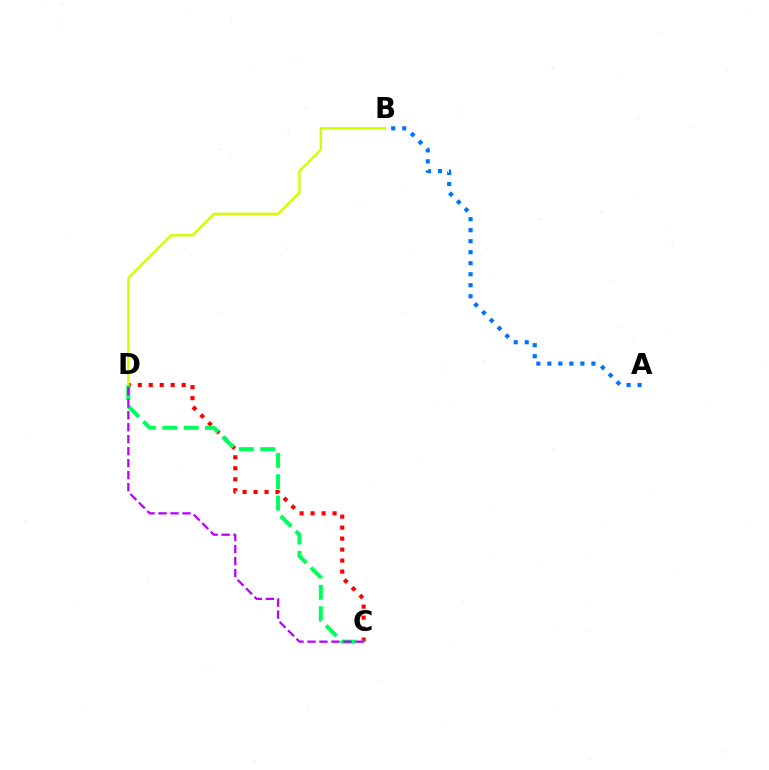{('A', 'B'): [{'color': '#0074ff', 'line_style': 'dotted', 'thickness': 2.99}], ('C', 'D'): [{'color': '#ff0000', 'line_style': 'dotted', 'thickness': 2.98}, {'color': '#00ff5c', 'line_style': 'dashed', 'thickness': 2.91}, {'color': '#b900ff', 'line_style': 'dashed', 'thickness': 1.63}], ('B', 'D'): [{'color': '#d1ff00', 'line_style': 'solid', 'thickness': 1.73}]}